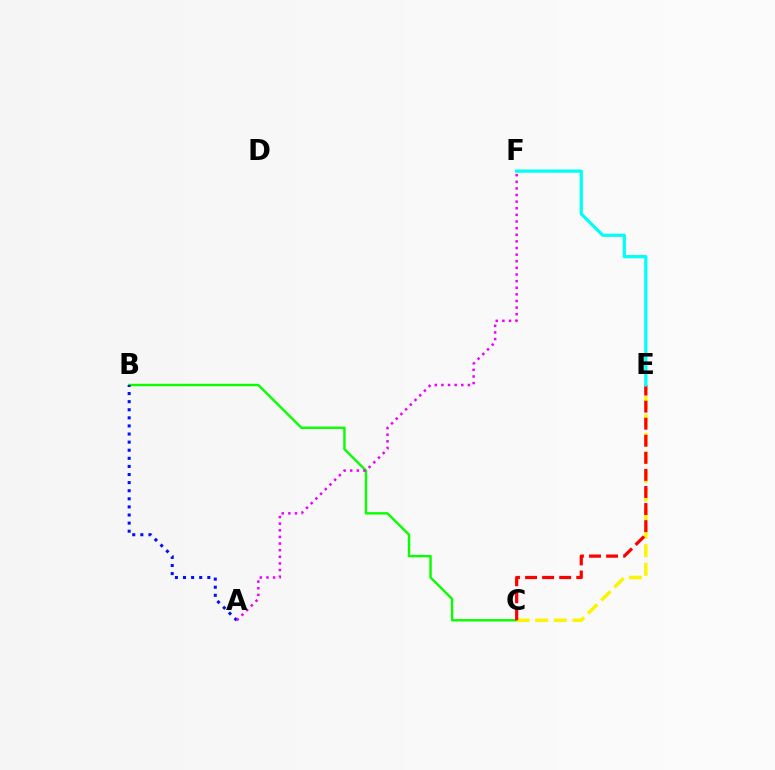{('B', 'C'): [{'color': '#08ff00', 'line_style': 'solid', 'thickness': 1.73}], ('C', 'E'): [{'color': '#fcf500', 'line_style': 'dashed', 'thickness': 2.52}, {'color': '#ff0000', 'line_style': 'dashed', 'thickness': 2.32}], ('A', 'B'): [{'color': '#0010ff', 'line_style': 'dotted', 'thickness': 2.2}], ('A', 'F'): [{'color': '#ee00ff', 'line_style': 'dotted', 'thickness': 1.8}], ('E', 'F'): [{'color': '#00fff6', 'line_style': 'solid', 'thickness': 2.34}]}